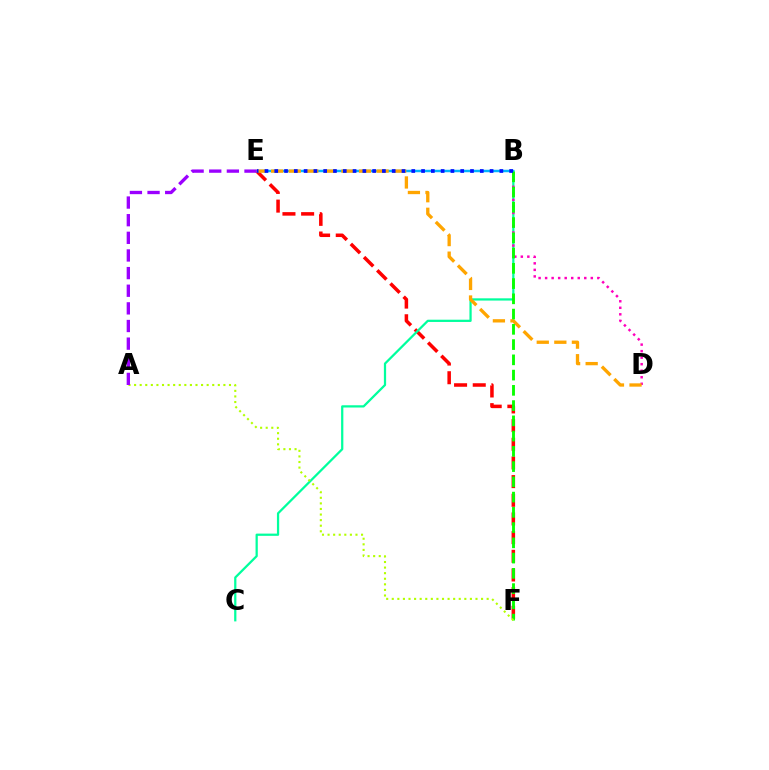{('E', 'F'): [{'color': '#ff0000', 'line_style': 'dashed', 'thickness': 2.54}], ('B', 'C'): [{'color': '#00ff9d', 'line_style': 'solid', 'thickness': 1.62}], ('B', 'E'): [{'color': '#00b5ff', 'line_style': 'solid', 'thickness': 1.78}, {'color': '#0010ff', 'line_style': 'dotted', 'thickness': 2.66}], ('B', 'D'): [{'color': '#ff00bd', 'line_style': 'dotted', 'thickness': 1.77}], ('D', 'E'): [{'color': '#ffa500', 'line_style': 'dashed', 'thickness': 2.39}], ('B', 'F'): [{'color': '#08ff00', 'line_style': 'dashed', 'thickness': 2.07}], ('A', 'F'): [{'color': '#b3ff00', 'line_style': 'dotted', 'thickness': 1.52}], ('A', 'E'): [{'color': '#9b00ff', 'line_style': 'dashed', 'thickness': 2.4}]}